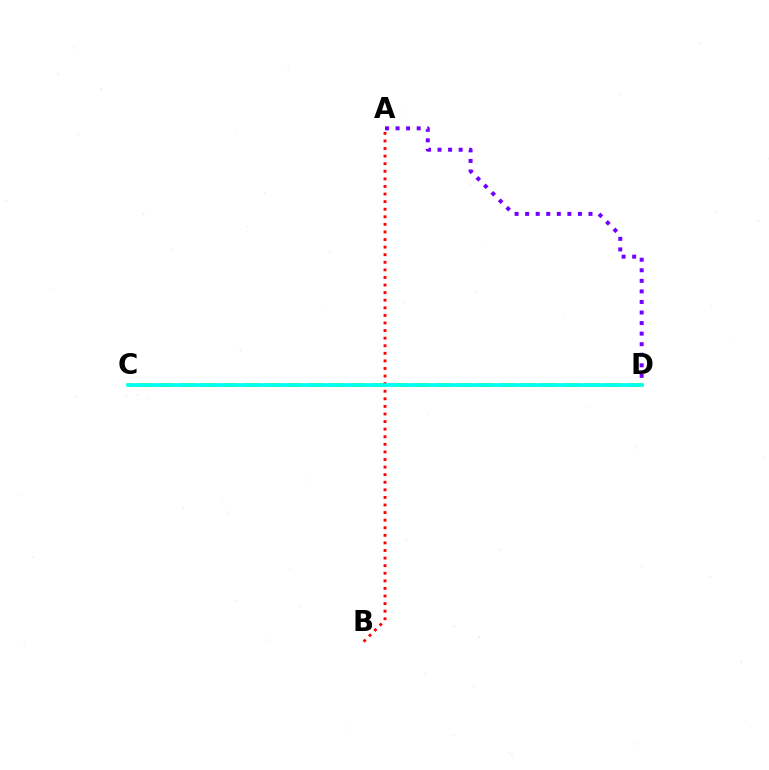{('C', 'D'): [{'color': '#84ff00', 'line_style': 'dashed', 'thickness': 2.89}, {'color': '#00fff6', 'line_style': 'solid', 'thickness': 2.61}], ('A', 'B'): [{'color': '#ff0000', 'line_style': 'dotted', 'thickness': 2.06}], ('A', 'D'): [{'color': '#7200ff', 'line_style': 'dotted', 'thickness': 2.87}]}